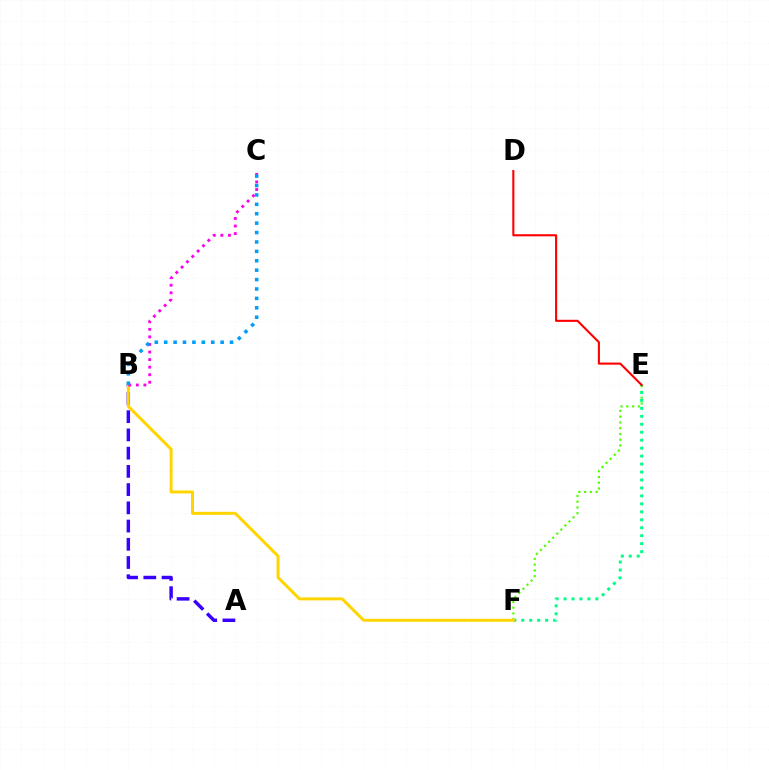{('E', 'F'): [{'color': '#4fff00', 'line_style': 'dotted', 'thickness': 1.57}, {'color': '#00ff86', 'line_style': 'dotted', 'thickness': 2.16}], ('A', 'B'): [{'color': '#3700ff', 'line_style': 'dashed', 'thickness': 2.48}], ('B', 'F'): [{'color': '#ffd500', 'line_style': 'solid', 'thickness': 2.15}], ('B', 'C'): [{'color': '#ff00ed', 'line_style': 'dotted', 'thickness': 2.05}, {'color': '#009eff', 'line_style': 'dotted', 'thickness': 2.56}], ('D', 'E'): [{'color': '#ff0000', 'line_style': 'solid', 'thickness': 1.52}]}